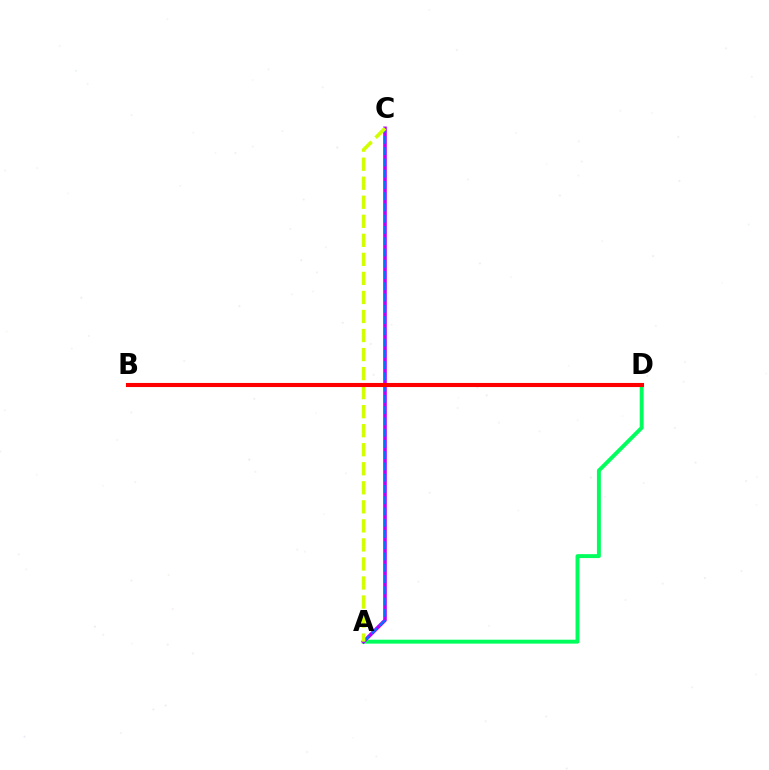{('A', 'D'): [{'color': '#00ff5c', 'line_style': 'solid', 'thickness': 2.82}], ('A', 'C'): [{'color': '#b900ff', 'line_style': 'solid', 'thickness': 2.59}, {'color': '#0074ff', 'line_style': 'dashed', 'thickness': 1.53}, {'color': '#d1ff00', 'line_style': 'dashed', 'thickness': 2.59}], ('B', 'D'): [{'color': '#ff0000', 'line_style': 'solid', 'thickness': 2.94}]}